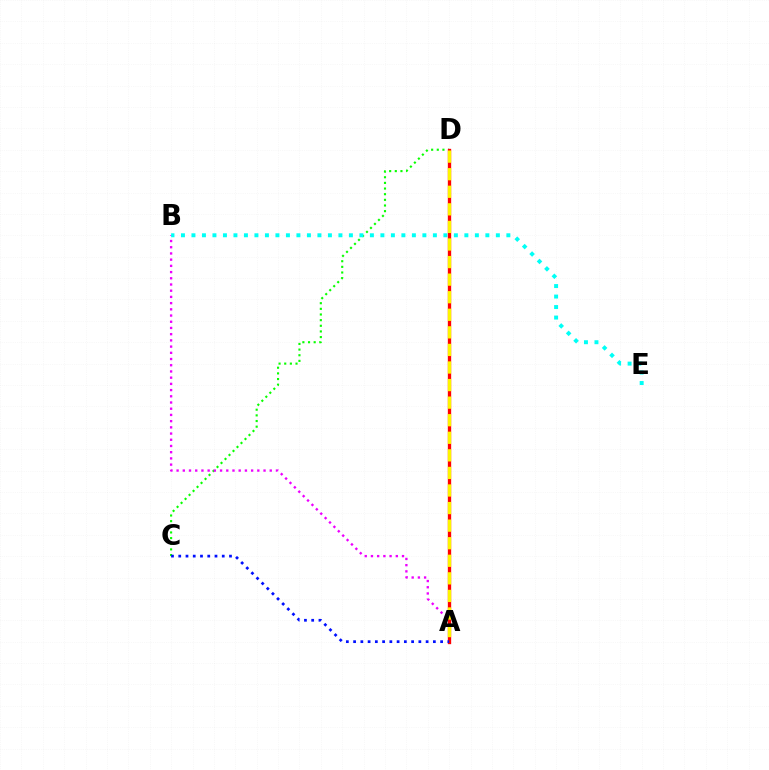{('C', 'D'): [{'color': '#08ff00', 'line_style': 'dotted', 'thickness': 1.53}], ('A', 'B'): [{'color': '#ee00ff', 'line_style': 'dotted', 'thickness': 1.69}], ('B', 'E'): [{'color': '#00fff6', 'line_style': 'dotted', 'thickness': 2.85}], ('A', 'D'): [{'color': '#ff0000', 'line_style': 'solid', 'thickness': 2.4}, {'color': '#fcf500', 'line_style': 'dashed', 'thickness': 2.39}], ('A', 'C'): [{'color': '#0010ff', 'line_style': 'dotted', 'thickness': 1.97}]}